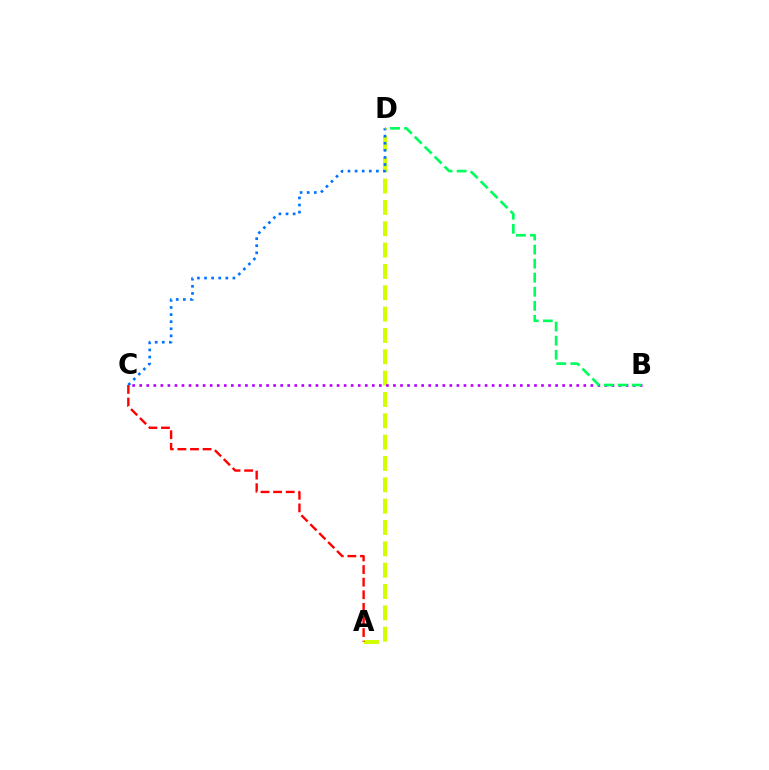{('A', 'D'): [{'color': '#d1ff00', 'line_style': 'dashed', 'thickness': 2.9}], ('A', 'C'): [{'color': '#ff0000', 'line_style': 'dashed', 'thickness': 1.71}], ('C', 'D'): [{'color': '#0074ff', 'line_style': 'dotted', 'thickness': 1.93}], ('B', 'C'): [{'color': '#b900ff', 'line_style': 'dotted', 'thickness': 1.92}], ('B', 'D'): [{'color': '#00ff5c', 'line_style': 'dashed', 'thickness': 1.91}]}